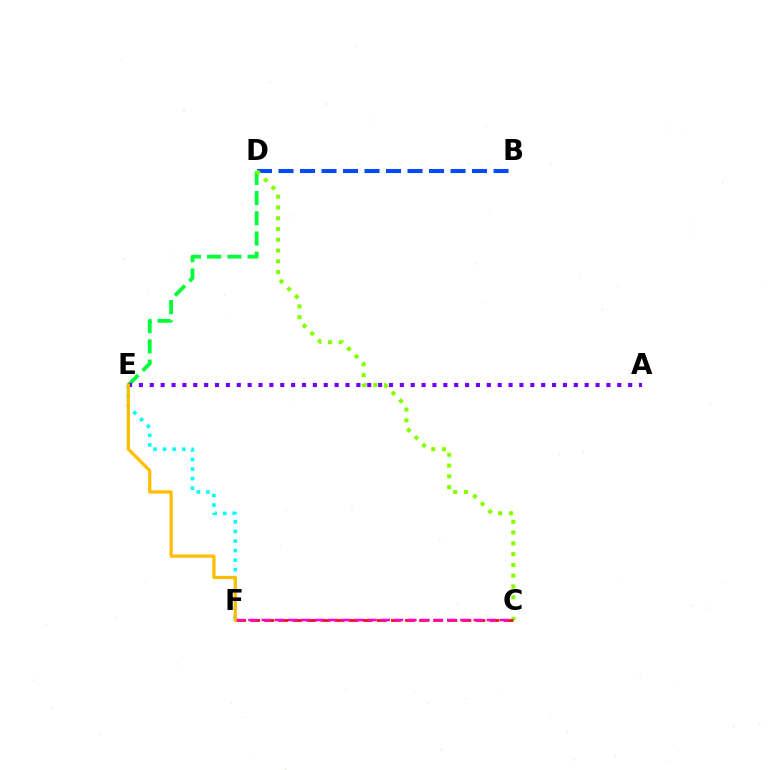{('B', 'D'): [{'color': '#004bff', 'line_style': 'dashed', 'thickness': 2.92}], ('D', 'E'): [{'color': '#00ff39', 'line_style': 'dashed', 'thickness': 2.75}], ('C', 'D'): [{'color': '#84ff00', 'line_style': 'dotted', 'thickness': 2.93}], ('C', 'F'): [{'color': '#ff0000', 'line_style': 'dashed', 'thickness': 1.91}, {'color': '#ff00cf', 'line_style': 'dashed', 'thickness': 1.8}], ('E', 'F'): [{'color': '#00fff6', 'line_style': 'dotted', 'thickness': 2.6}, {'color': '#ffbd00', 'line_style': 'solid', 'thickness': 2.33}], ('A', 'E'): [{'color': '#7200ff', 'line_style': 'dotted', 'thickness': 2.95}]}